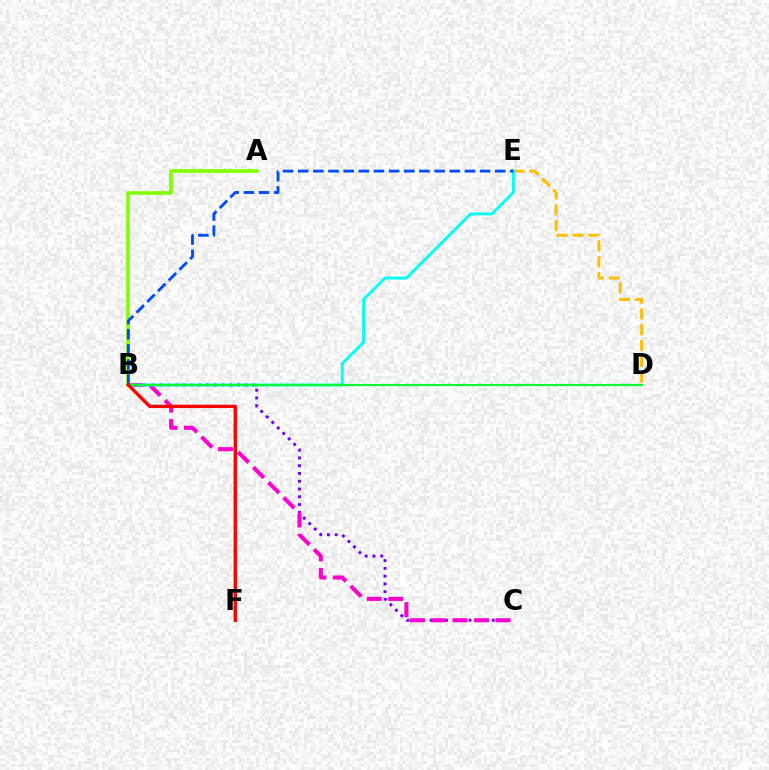{('D', 'E'): [{'color': '#ffbd00', 'line_style': 'dashed', 'thickness': 2.15}], ('B', 'C'): [{'color': '#7200ff', 'line_style': 'dotted', 'thickness': 2.11}, {'color': '#ff00cf', 'line_style': 'dashed', 'thickness': 2.91}], ('B', 'E'): [{'color': '#00fff6', 'line_style': 'solid', 'thickness': 2.08}, {'color': '#004bff', 'line_style': 'dashed', 'thickness': 2.06}], ('B', 'D'): [{'color': '#00ff39', 'line_style': 'solid', 'thickness': 1.54}], ('A', 'B'): [{'color': '#84ff00', 'line_style': 'solid', 'thickness': 2.64}], ('B', 'F'): [{'color': '#ff0000', 'line_style': 'solid', 'thickness': 2.42}]}